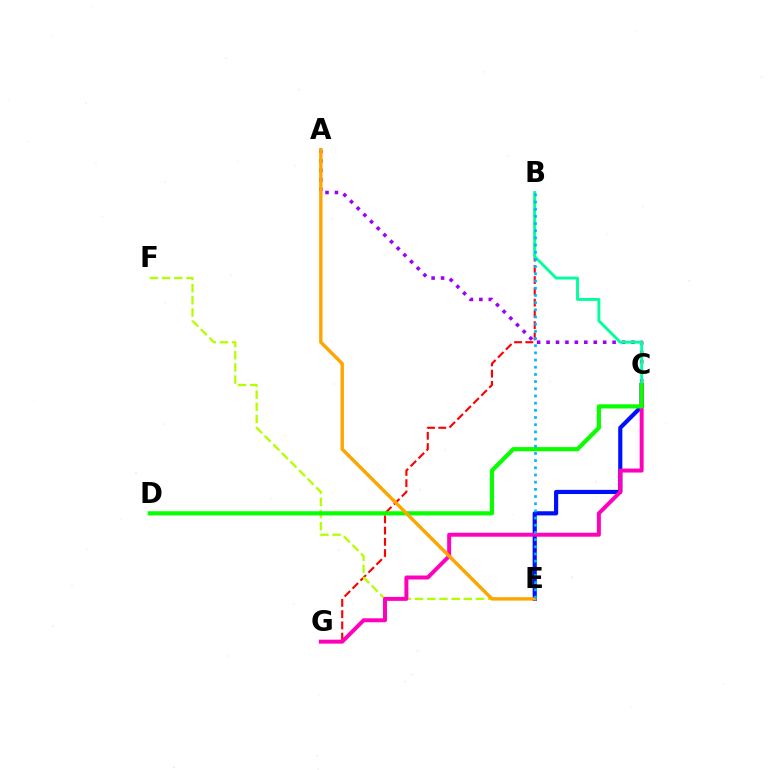{('C', 'E'): [{'color': '#0010ff', 'line_style': 'solid', 'thickness': 2.99}], ('B', 'G'): [{'color': '#ff0000', 'line_style': 'dashed', 'thickness': 1.53}], ('E', 'F'): [{'color': '#b3ff00', 'line_style': 'dashed', 'thickness': 1.65}], ('C', 'G'): [{'color': '#ff00bd', 'line_style': 'solid', 'thickness': 2.85}], ('A', 'C'): [{'color': '#9b00ff', 'line_style': 'dotted', 'thickness': 2.56}], ('B', 'C'): [{'color': '#00ff9d', 'line_style': 'solid', 'thickness': 2.08}], ('C', 'D'): [{'color': '#08ff00', 'line_style': 'solid', 'thickness': 3.0}], ('A', 'E'): [{'color': '#ffa500', 'line_style': 'solid', 'thickness': 2.44}], ('B', 'E'): [{'color': '#00b5ff', 'line_style': 'dotted', 'thickness': 1.95}]}